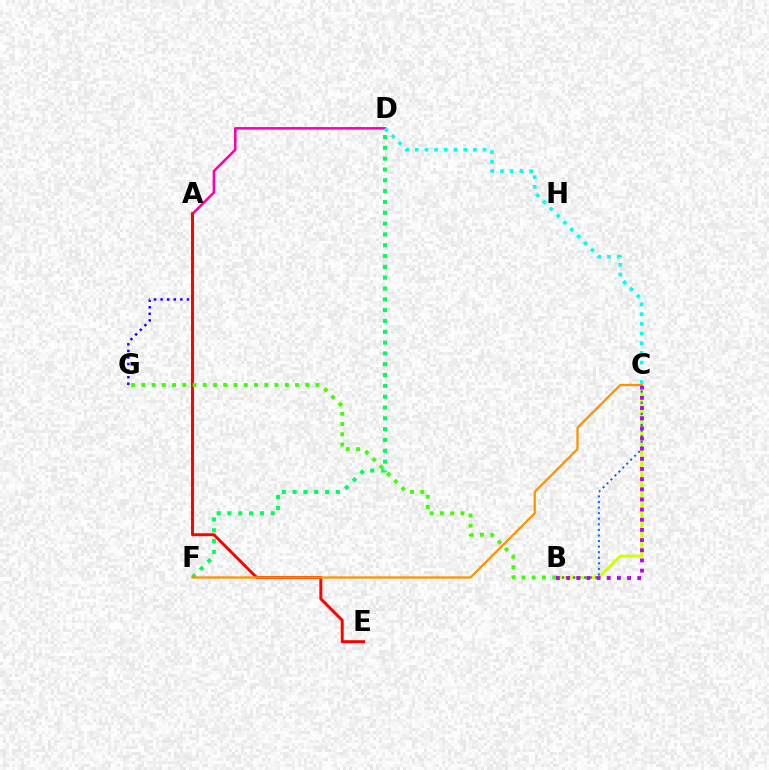{('A', 'G'): [{'color': '#2500ff', 'line_style': 'dotted', 'thickness': 1.78}], ('B', 'C'): [{'color': '#d1ff00', 'line_style': 'solid', 'thickness': 2.05}, {'color': '#0074ff', 'line_style': 'dotted', 'thickness': 1.51}, {'color': '#b900ff', 'line_style': 'dotted', 'thickness': 2.76}], ('D', 'F'): [{'color': '#00ff5c', 'line_style': 'dotted', 'thickness': 2.94}], ('A', 'D'): [{'color': '#ff00ac', 'line_style': 'solid', 'thickness': 1.84}], ('C', 'D'): [{'color': '#00fff6', 'line_style': 'dotted', 'thickness': 2.63}], ('A', 'E'): [{'color': '#ff0000', 'line_style': 'solid', 'thickness': 2.13}], ('C', 'F'): [{'color': '#ff9400', 'line_style': 'solid', 'thickness': 1.66}], ('B', 'G'): [{'color': '#3dff00', 'line_style': 'dotted', 'thickness': 2.78}]}